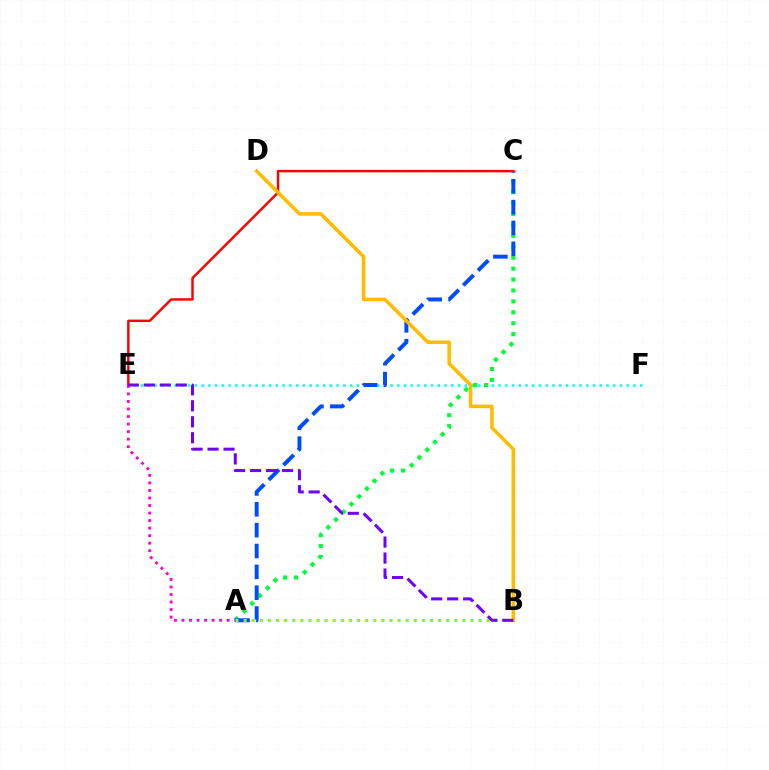{('E', 'F'): [{'color': '#00fff6', 'line_style': 'dotted', 'thickness': 1.83}], ('C', 'E'): [{'color': '#ff0000', 'line_style': 'solid', 'thickness': 1.76}], ('A', 'C'): [{'color': '#00ff39', 'line_style': 'dotted', 'thickness': 2.97}, {'color': '#004bff', 'line_style': 'dashed', 'thickness': 2.83}], ('A', 'E'): [{'color': '#ff00cf', 'line_style': 'dotted', 'thickness': 2.05}], ('A', 'B'): [{'color': '#84ff00', 'line_style': 'dotted', 'thickness': 2.2}], ('B', 'D'): [{'color': '#ffbd00', 'line_style': 'solid', 'thickness': 2.57}], ('B', 'E'): [{'color': '#7200ff', 'line_style': 'dashed', 'thickness': 2.17}]}